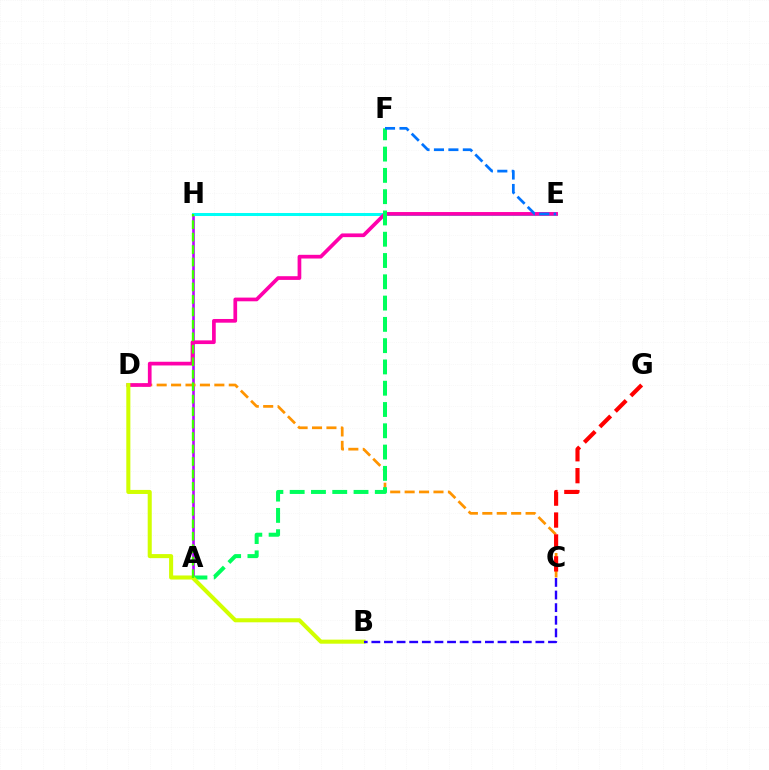{('A', 'H'): [{'color': '#b900ff', 'line_style': 'solid', 'thickness': 1.87}, {'color': '#3dff00', 'line_style': 'dashed', 'thickness': 1.69}], ('C', 'D'): [{'color': '#ff9400', 'line_style': 'dashed', 'thickness': 1.96}], ('E', 'H'): [{'color': '#00fff6', 'line_style': 'solid', 'thickness': 2.17}], ('D', 'E'): [{'color': '#ff00ac', 'line_style': 'solid', 'thickness': 2.67}], ('A', 'F'): [{'color': '#00ff5c', 'line_style': 'dashed', 'thickness': 2.89}], ('B', 'D'): [{'color': '#d1ff00', 'line_style': 'solid', 'thickness': 2.92}], ('C', 'G'): [{'color': '#ff0000', 'line_style': 'dashed', 'thickness': 2.98}], ('E', 'F'): [{'color': '#0074ff', 'line_style': 'dashed', 'thickness': 1.96}], ('B', 'C'): [{'color': '#2500ff', 'line_style': 'dashed', 'thickness': 1.71}]}